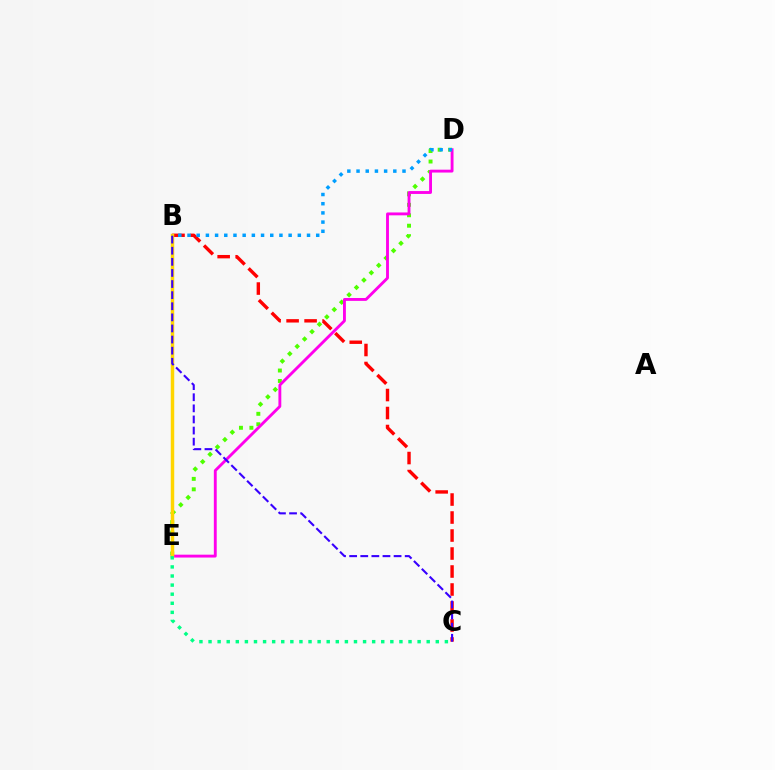{('D', 'E'): [{'color': '#4fff00', 'line_style': 'dotted', 'thickness': 2.84}, {'color': '#ff00ed', 'line_style': 'solid', 'thickness': 2.07}], ('B', 'C'): [{'color': '#ff0000', 'line_style': 'dashed', 'thickness': 2.44}, {'color': '#3700ff', 'line_style': 'dashed', 'thickness': 1.51}], ('B', 'E'): [{'color': '#ffd500', 'line_style': 'solid', 'thickness': 2.49}], ('B', 'D'): [{'color': '#009eff', 'line_style': 'dotted', 'thickness': 2.5}], ('C', 'E'): [{'color': '#00ff86', 'line_style': 'dotted', 'thickness': 2.47}]}